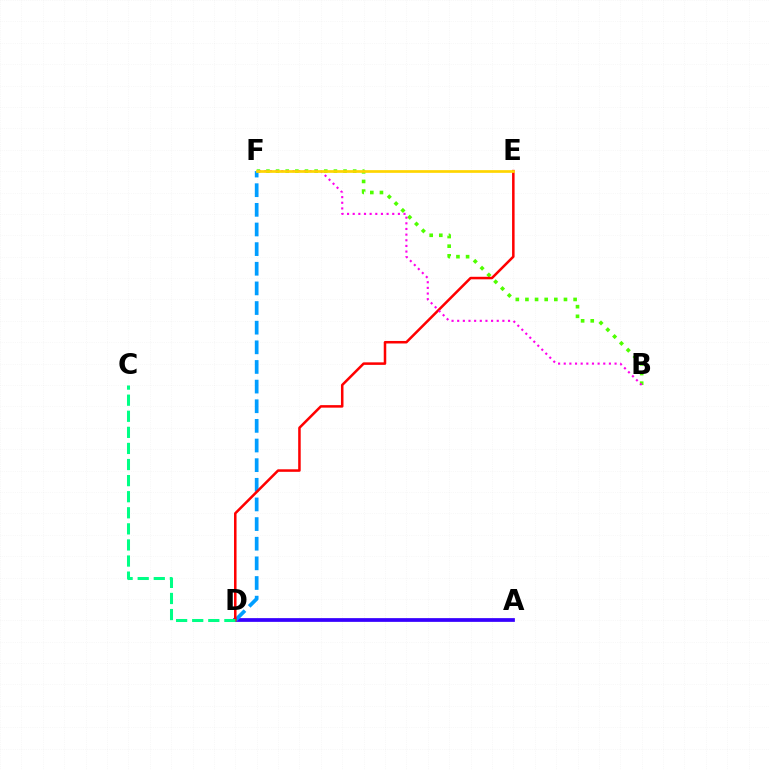{('A', 'D'): [{'color': '#3700ff', 'line_style': 'solid', 'thickness': 2.69}], ('B', 'F'): [{'color': '#4fff00', 'line_style': 'dotted', 'thickness': 2.62}, {'color': '#ff00ed', 'line_style': 'dotted', 'thickness': 1.53}], ('D', 'F'): [{'color': '#009eff', 'line_style': 'dashed', 'thickness': 2.67}], ('D', 'E'): [{'color': '#ff0000', 'line_style': 'solid', 'thickness': 1.82}], ('E', 'F'): [{'color': '#ffd500', 'line_style': 'solid', 'thickness': 1.94}], ('C', 'D'): [{'color': '#00ff86', 'line_style': 'dashed', 'thickness': 2.19}]}